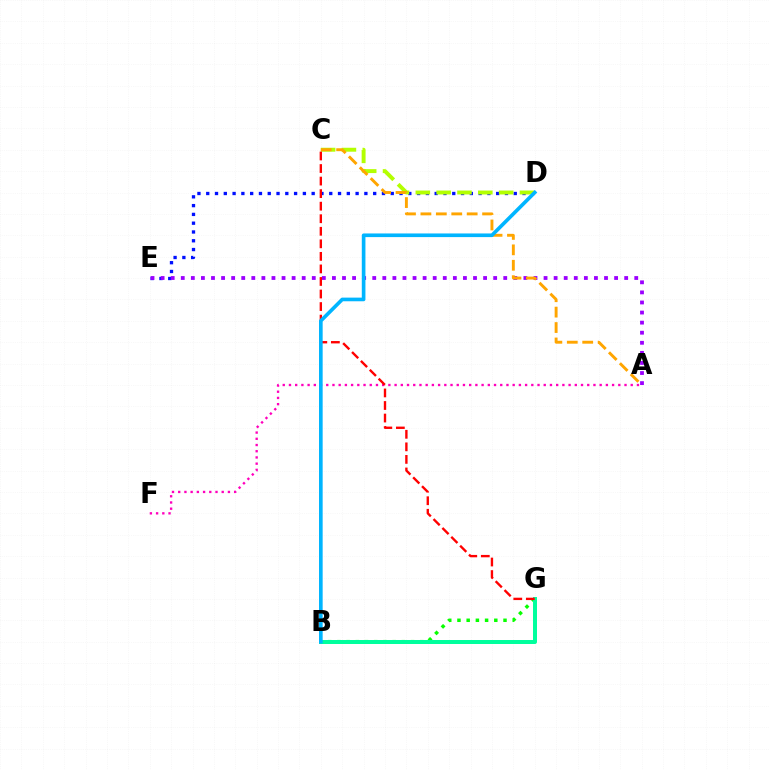{('D', 'E'): [{'color': '#0010ff', 'line_style': 'dotted', 'thickness': 2.39}], ('A', 'E'): [{'color': '#9b00ff', 'line_style': 'dotted', 'thickness': 2.74}], ('C', 'D'): [{'color': '#b3ff00', 'line_style': 'dashed', 'thickness': 2.83}], ('B', 'G'): [{'color': '#08ff00', 'line_style': 'dotted', 'thickness': 2.5}, {'color': '#00ff9d', 'line_style': 'solid', 'thickness': 2.87}], ('A', 'C'): [{'color': '#ffa500', 'line_style': 'dashed', 'thickness': 2.1}], ('A', 'F'): [{'color': '#ff00bd', 'line_style': 'dotted', 'thickness': 1.69}], ('C', 'G'): [{'color': '#ff0000', 'line_style': 'dashed', 'thickness': 1.7}], ('B', 'D'): [{'color': '#00b5ff', 'line_style': 'solid', 'thickness': 2.63}]}